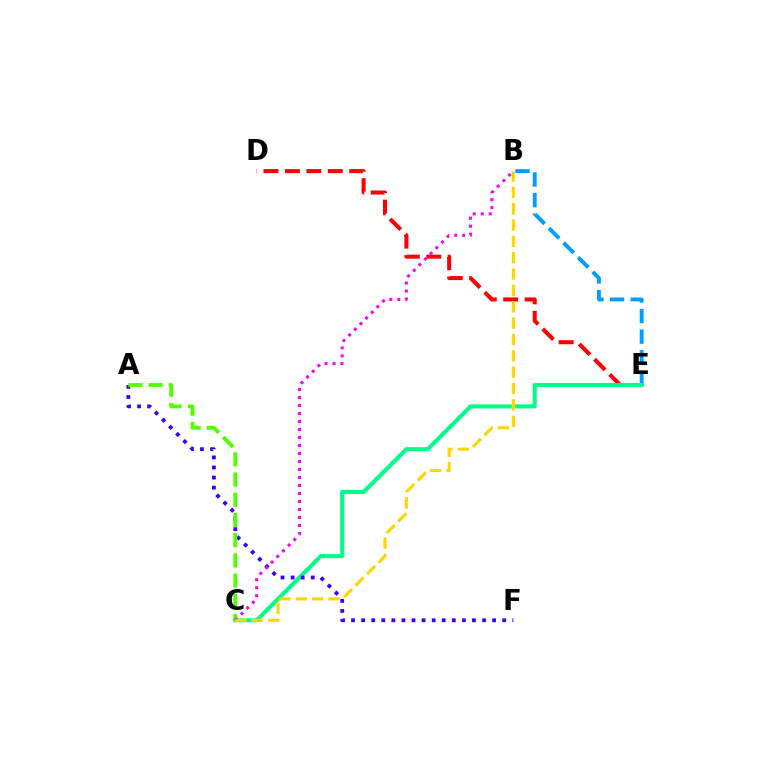{('D', 'E'): [{'color': '#ff0000', 'line_style': 'dashed', 'thickness': 2.91}], ('B', 'E'): [{'color': '#009eff', 'line_style': 'dashed', 'thickness': 2.8}], ('C', 'E'): [{'color': '#00ff86', 'line_style': 'solid', 'thickness': 2.94}], ('A', 'F'): [{'color': '#3700ff', 'line_style': 'dotted', 'thickness': 2.74}], ('A', 'C'): [{'color': '#4fff00', 'line_style': 'dashed', 'thickness': 2.75}], ('B', 'C'): [{'color': '#ff00ed', 'line_style': 'dotted', 'thickness': 2.17}, {'color': '#ffd500', 'line_style': 'dashed', 'thickness': 2.22}]}